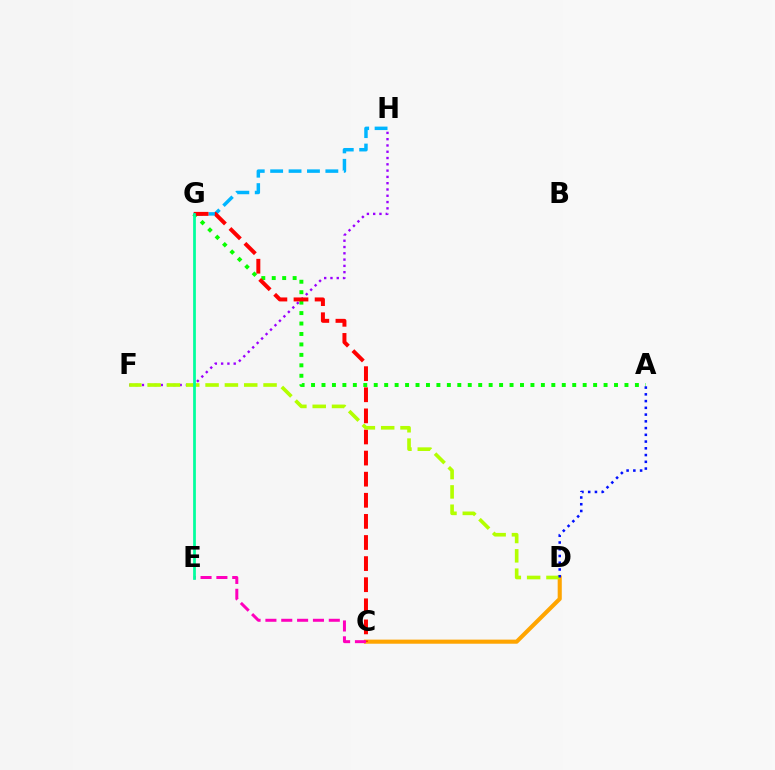{('F', 'H'): [{'color': '#9b00ff', 'line_style': 'dotted', 'thickness': 1.71}], ('C', 'D'): [{'color': '#ffa500', 'line_style': 'solid', 'thickness': 2.95}], ('G', 'H'): [{'color': '#00b5ff', 'line_style': 'dashed', 'thickness': 2.5}], ('A', 'G'): [{'color': '#08ff00', 'line_style': 'dotted', 'thickness': 2.84}], ('C', 'G'): [{'color': '#ff0000', 'line_style': 'dashed', 'thickness': 2.87}], ('D', 'F'): [{'color': '#b3ff00', 'line_style': 'dashed', 'thickness': 2.63}], ('C', 'E'): [{'color': '#ff00bd', 'line_style': 'dashed', 'thickness': 2.15}], ('E', 'G'): [{'color': '#00ff9d', 'line_style': 'solid', 'thickness': 1.97}], ('A', 'D'): [{'color': '#0010ff', 'line_style': 'dotted', 'thickness': 1.83}]}